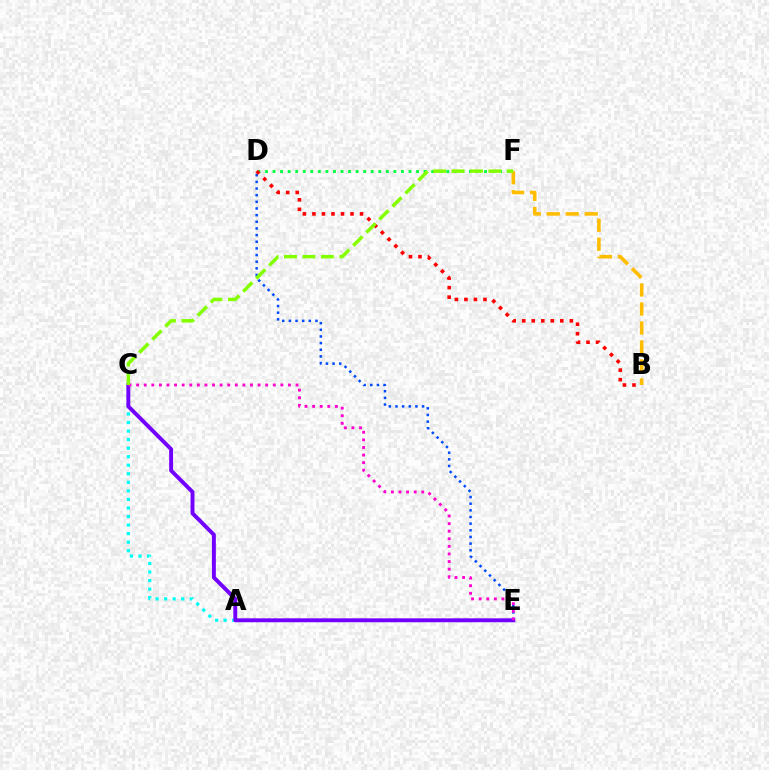{('A', 'C'): [{'color': '#00fff6', 'line_style': 'dotted', 'thickness': 2.32}], ('C', 'E'): [{'color': '#7200ff', 'line_style': 'solid', 'thickness': 2.82}, {'color': '#ff00cf', 'line_style': 'dotted', 'thickness': 2.06}], ('D', 'E'): [{'color': '#004bff', 'line_style': 'dotted', 'thickness': 1.81}], ('D', 'F'): [{'color': '#00ff39', 'line_style': 'dotted', 'thickness': 2.05}], ('B', 'F'): [{'color': '#ffbd00', 'line_style': 'dashed', 'thickness': 2.58}], ('B', 'D'): [{'color': '#ff0000', 'line_style': 'dotted', 'thickness': 2.59}], ('C', 'F'): [{'color': '#84ff00', 'line_style': 'dashed', 'thickness': 2.51}]}